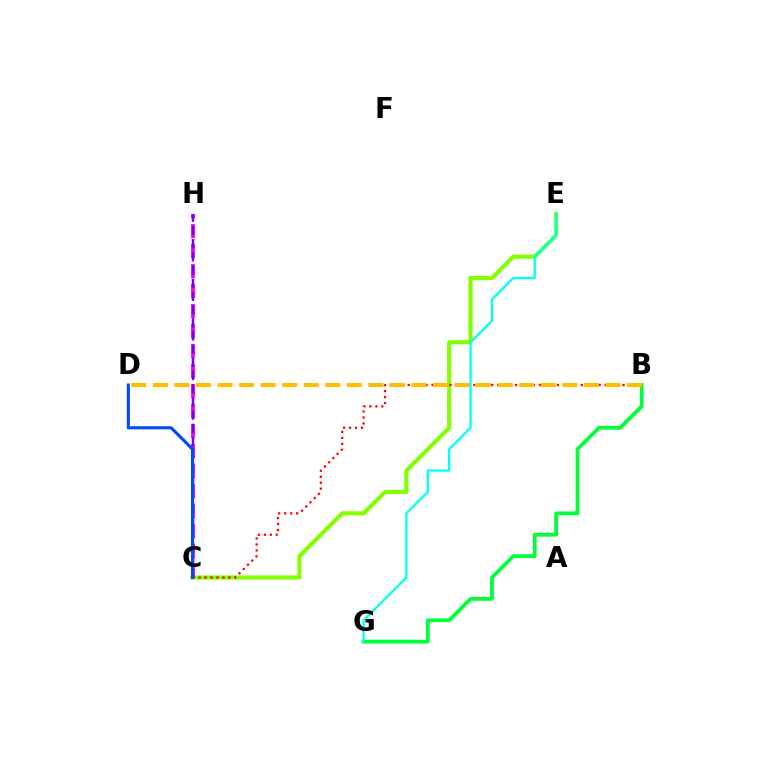{('C', 'E'): [{'color': '#84ff00', 'line_style': 'solid', 'thickness': 2.98}], ('C', 'H'): [{'color': '#ff00cf', 'line_style': 'dashed', 'thickness': 2.72}, {'color': '#7200ff', 'line_style': 'dashed', 'thickness': 1.79}], ('B', 'G'): [{'color': '#00ff39', 'line_style': 'solid', 'thickness': 2.71}], ('B', 'C'): [{'color': '#ff0000', 'line_style': 'dotted', 'thickness': 1.62}], ('B', 'D'): [{'color': '#ffbd00', 'line_style': 'dashed', 'thickness': 2.93}], ('C', 'D'): [{'color': '#004bff', 'line_style': 'solid', 'thickness': 2.24}], ('E', 'G'): [{'color': '#00fff6', 'line_style': 'solid', 'thickness': 1.64}]}